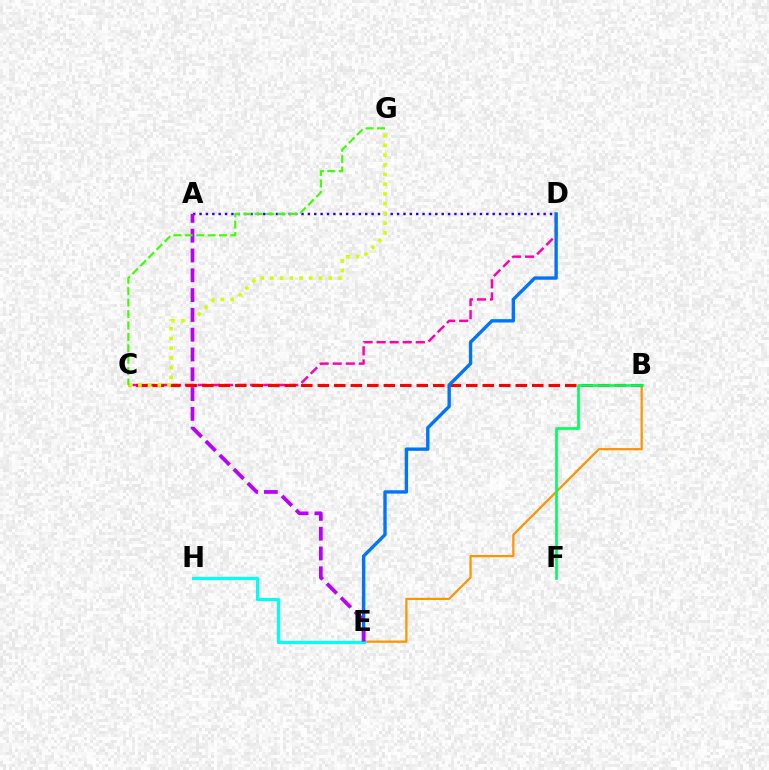{('B', 'E'): [{'color': '#ff9400', 'line_style': 'solid', 'thickness': 1.62}], ('C', 'D'): [{'color': '#ff00ac', 'line_style': 'dashed', 'thickness': 1.77}], ('A', 'D'): [{'color': '#2500ff', 'line_style': 'dotted', 'thickness': 1.73}], ('B', 'C'): [{'color': '#ff0000', 'line_style': 'dashed', 'thickness': 2.24}], ('D', 'E'): [{'color': '#0074ff', 'line_style': 'solid', 'thickness': 2.43}], ('E', 'H'): [{'color': '#00fff6', 'line_style': 'solid', 'thickness': 2.25}], ('C', 'G'): [{'color': '#d1ff00', 'line_style': 'dotted', 'thickness': 2.64}, {'color': '#3dff00', 'line_style': 'dashed', 'thickness': 1.55}], ('A', 'E'): [{'color': '#b900ff', 'line_style': 'dashed', 'thickness': 2.69}], ('B', 'F'): [{'color': '#00ff5c', 'line_style': 'solid', 'thickness': 1.94}]}